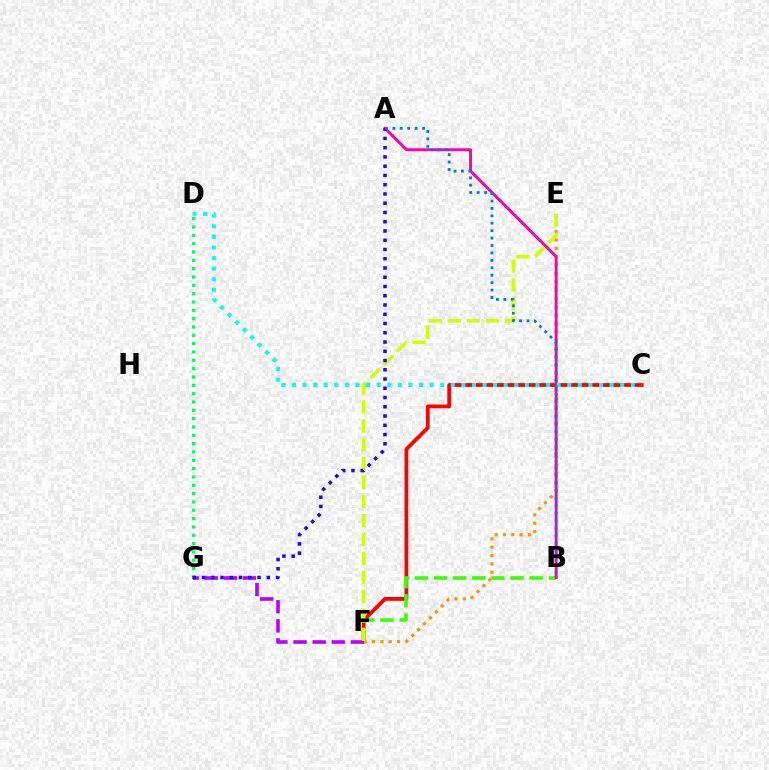{('C', 'F'): [{'color': '#ff0000', 'line_style': 'solid', 'thickness': 2.71}], ('D', 'G'): [{'color': '#00ff5c', 'line_style': 'dotted', 'thickness': 2.26}], ('B', 'F'): [{'color': '#3dff00', 'line_style': 'dashed', 'thickness': 2.6}], ('E', 'F'): [{'color': '#ff9400', 'line_style': 'dotted', 'thickness': 2.27}, {'color': '#d1ff00', 'line_style': 'dashed', 'thickness': 2.58}], ('F', 'G'): [{'color': '#b900ff', 'line_style': 'dashed', 'thickness': 2.59}], ('A', 'B'): [{'color': '#ff00ac', 'line_style': 'solid', 'thickness': 2.1}, {'color': '#0074ff', 'line_style': 'dotted', 'thickness': 2.02}], ('C', 'D'): [{'color': '#00fff6', 'line_style': 'dotted', 'thickness': 2.88}], ('A', 'G'): [{'color': '#2500ff', 'line_style': 'dotted', 'thickness': 2.51}]}